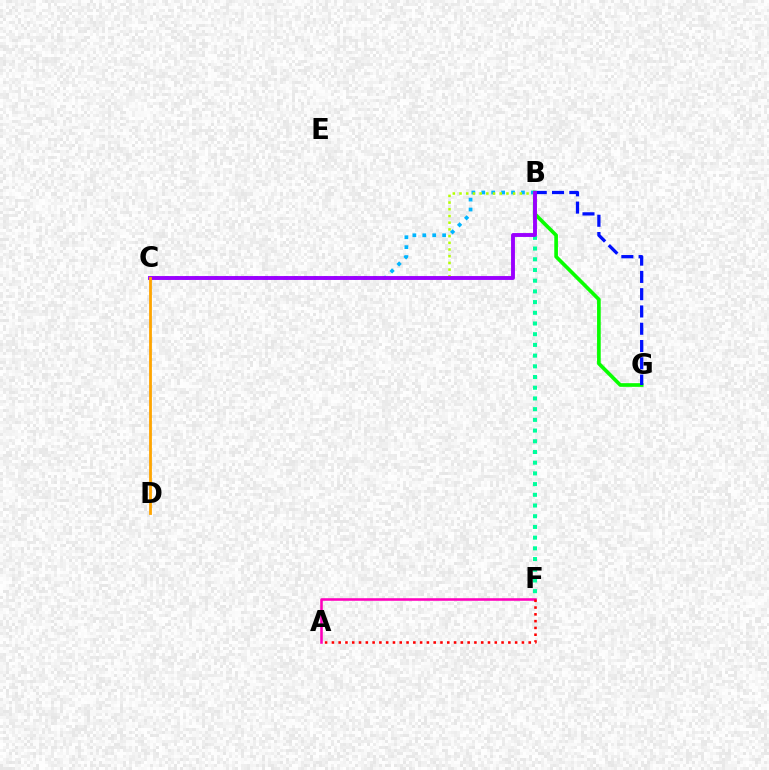{('A', 'F'): [{'color': '#ff00bd', 'line_style': 'solid', 'thickness': 1.85}, {'color': '#ff0000', 'line_style': 'dotted', 'thickness': 1.84}], ('B', 'C'): [{'color': '#00b5ff', 'line_style': 'dotted', 'thickness': 2.69}, {'color': '#b3ff00', 'line_style': 'dotted', 'thickness': 1.82}, {'color': '#9b00ff', 'line_style': 'solid', 'thickness': 2.79}], ('B', 'F'): [{'color': '#00ff9d', 'line_style': 'dotted', 'thickness': 2.91}], ('B', 'G'): [{'color': '#08ff00', 'line_style': 'solid', 'thickness': 2.64}, {'color': '#0010ff', 'line_style': 'dashed', 'thickness': 2.35}], ('C', 'D'): [{'color': '#ffa500', 'line_style': 'solid', 'thickness': 2.02}]}